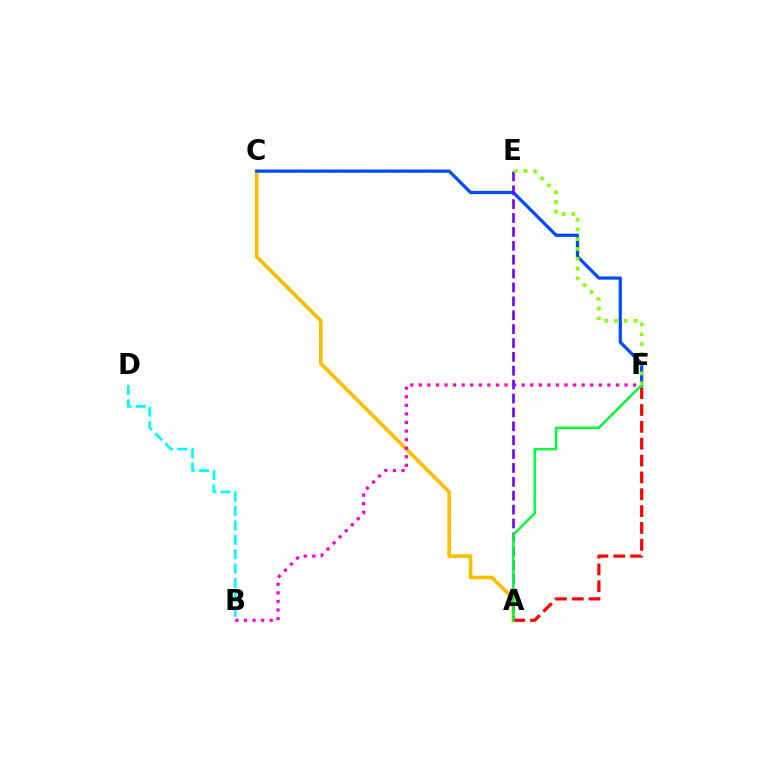{('A', 'C'): [{'color': '#ffbd00', 'line_style': 'solid', 'thickness': 2.61}], ('B', 'D'): [{'color': '#00fff6', 'line_style': 'dashed', 'thickness': 1.95}], ('A', 'F'): [{'color': '#ff0000', 'line_style': 'dashed', 'thickness': 2.29}, {'color': '#00ff39', 'line_style': 'solid', 'thickness': 1.78}], ('C', 'F'): [{'color': '#004bff', 'line_style': 'solid', 'thickness': 2.32}], ('B', 'F'): [{'color': '#ff00cf', 'line_style': 'dotted', 'thickness': 2.33}], ('A', 'E'): [{'color': '#7200ff', 'line_style': 'dashed', 'thickness': 1.89}], ('E', 'F'): [{'color': '#84ff00', 'line_style': 'dotted', 'thickness': 2.66}]}